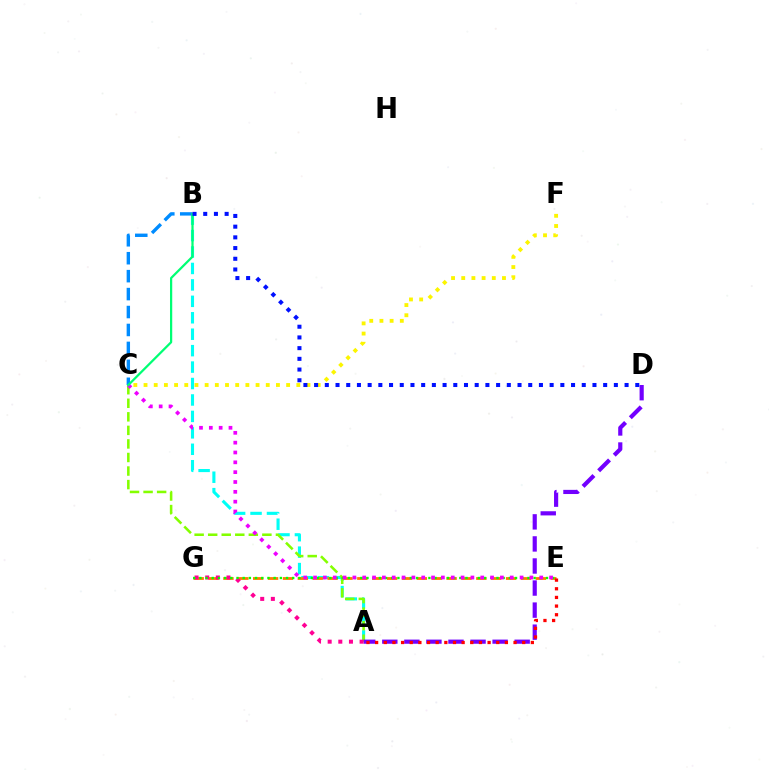{('A', 'B'): [{'color': '#00fff6', 'line_style': 'dashed', 'thickness': 2.23}], ('E', 'G'): [{'color': '#ff7c00', 'line_style': 'dashed', 'thickness': 2.02}, {'color': '#08ff00', 'line_style': 'dotted', 'thickness': 1.68}], ('A', 'C'): [{'color': '#84ff00', 'line_style': 'dashed', 'thickness': 1.84}], ('A', 'D'): [{'color': '#7200ff', 'line_style': 'dashed', 'thickness': 3.0}], ('C', 'F'): [{'color': '#fcf500', 'line_style': 'dotted', 'thickness': 2.77}], ('A', 'E'): [{'color': '#ff0000', 'line_style': 'dotted', 'thickness': 2.35}], ('A', 'G'): [{'color': '#ff0094', 'line_style': 'dotted', 'thickness': 2.89}], ('B', 'C'): [{'color': '#008cff', 'line_style': 'dashed', 'thickness': 2.44}, {'color': '#00ff74', 'line_style': 'solid', 'thickness': 1.61}], ('C', 'E'): [{'color': '#ee00ff', 'line_style': 'dotted', 'thickness': 2.67}], ('B', 'D'): [{'color': '#0010ff', 'line_style': 'dotted', 'thickness': 2.91}]}